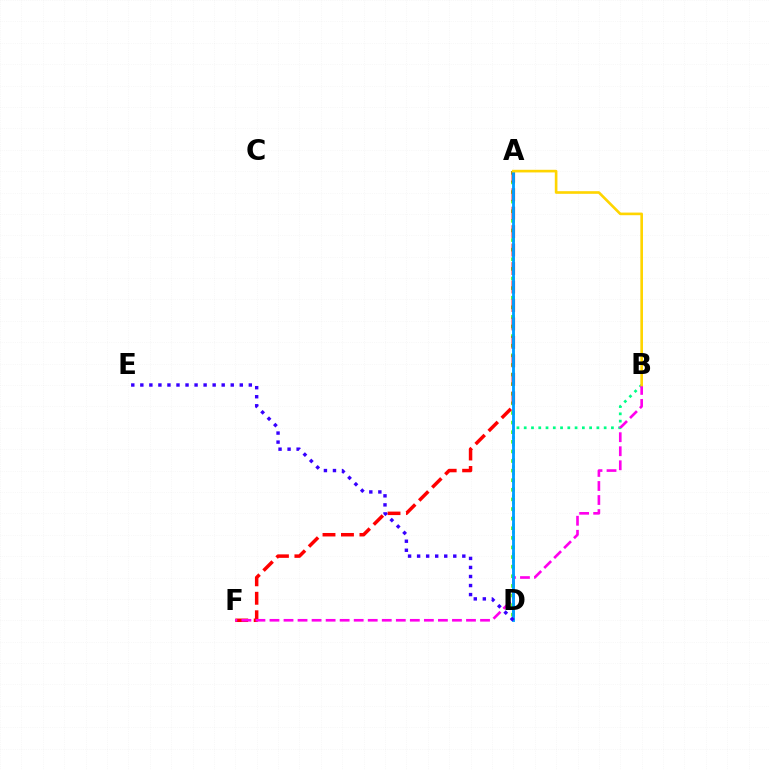{('A', 'D'): [{'color': '#4fff00', 'line_style': 'dotted', 'thickness': 2.61}, {'color': '#009eff', 'line_style': 'solid', 'thickness': 2.05}], ('A', 'F'): [{'color': '#ff0000', 'line_style': 'dashed', 'thickness': 2.51}], ('B', 'D'): [{'color': '#00ff86', 'line_style': 'dotted', 'thickness': 1.97}], ('B', 'F'): [{'color': '#ff00ed', 'line_style': 'dashed', 'thickness': 1.91}], ('A', 'B'): [{'color': '#ffd500', 'line_style': 'solid', 'thickness': 1.9}], ('D', 'E'): [{'color': '#3700ff', 'line_style': 'dotted', 'thickness': 2.46}]}